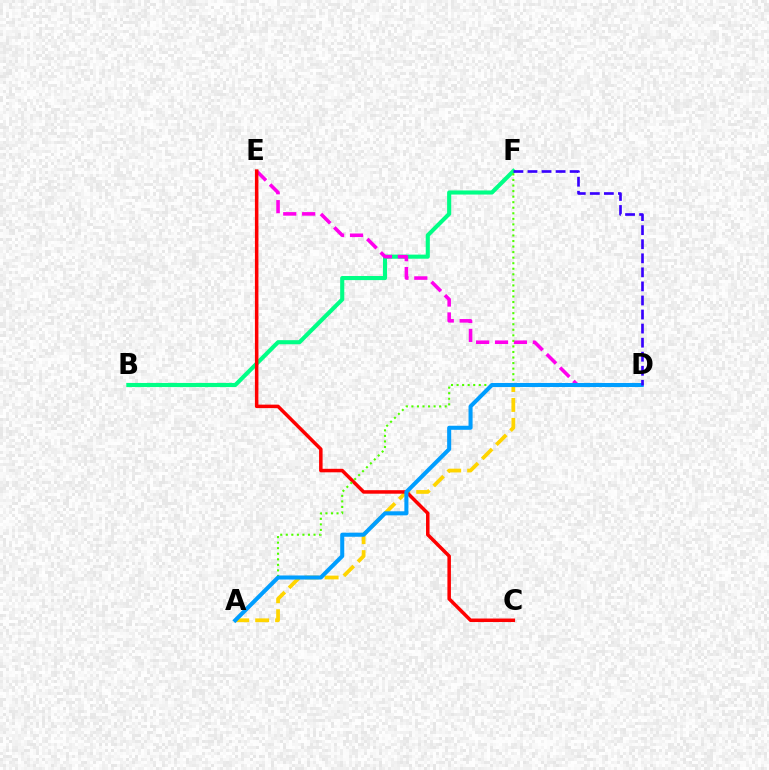{('B', 'F'): [{'color': '#00ff86', 'line_style': 'solid', 'thickness': 2.96}], ('A', 'D'): [{'color': '#ffd500', 'line_style': 'dashed', 'thickness': 2.71}, {'color': '#009eff', 'line_style': 'solid', 'thickness': 2.92}], ('D', 'E'): [{'color': '#ff00ed', 'line_style': 'dashed', 'thickness': 2.57}], ('C', 'E'): [{'color': '#ff0000', 'line_style': 'solid', 'thickness': 2.53}], ('A', 'F'): [{'color': '#4fff00', 'line_style': 'dotted', 'thickness': 1.51}], ('D', 'F'): [{'color': '#3700ff', 'line_style': 'dashed', 'thickness': 1.91}]}